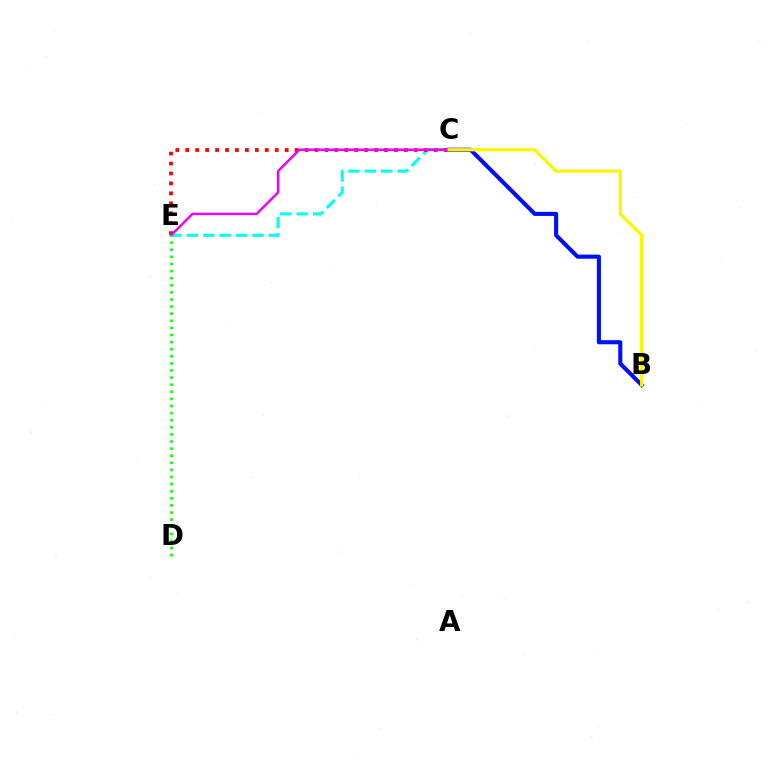{('C', 'E'): [{'color': '#00fff6', 'line_style': 'dashed', 'thickness': 2.23}, {'color': '#ff0000', 'line_style': 'dotted', 'thickness': 2.7}, {'color': '#ee00ff', 'line_style': 'solid', 'thickness': 1.77}], ('B', 'C'): [{'color': '#0010ff', 'line_style': 'solid', 'thickness': 2.95}, {'color': '#fcf500', 'line_style': 'solid', 'thickness': 2.32}], ('D', 'E'): [{'color': '#08ff00', 'line_style': 'dotted', 'thickness': 1.93}]}